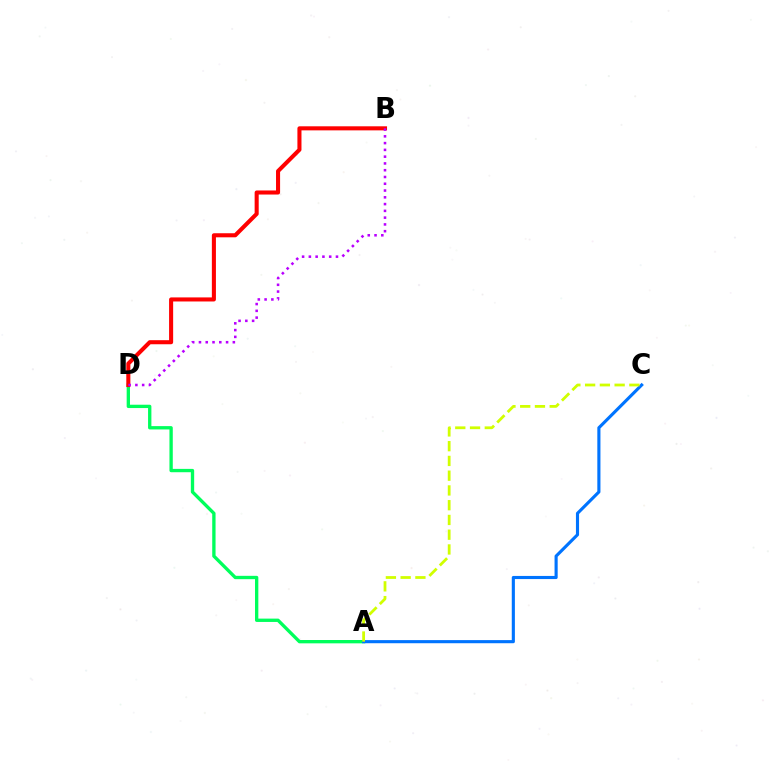{('A', 'D'): [{'color': '#00ff5c', 'line_style': 'solid', 'thickness': 2.4}], ('B', 'D'): [{'color': '#ff0000', 'line_style': 'solid', 'thickness': 2.93}, {'color': '#b900ff', 'line_style': 'dotted', 'thickness': 1.84}], ('A', 'C'): [{'color': '#0074ff', 'line_style': 'solid', 'thickness': 2.25}, {'color': '#d1ff00', 'line_style': 'dashed', 'thickness': 2.0}]}